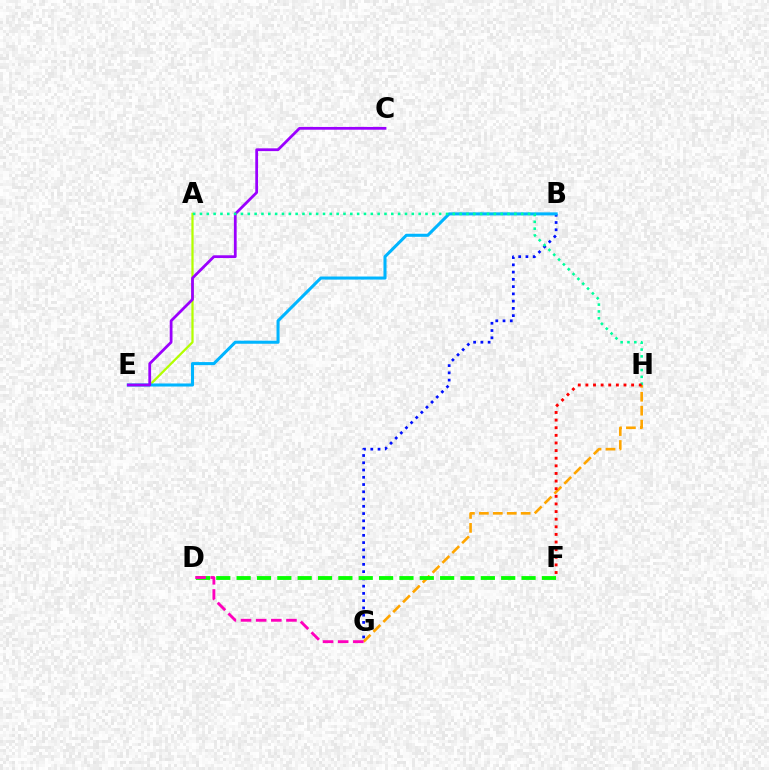{('G', 'H'): [{'color': '#ffa500', 'line_style': 'dashed', 'thickness': 1.89}], ('B', 'G'): [{'color': '#0010ff', 'line_style': 'dotted', 'thickness': 1.97}], ('D', 'F'): [{'color': '#08ff00', 'line_style': 'dashed', 'thickness': 2.76}], ('A', 'E'): [{'color': '#b3ff00', 'line_style': 'solid', 'thickness': 1.62}], ('B', 'E'): [{'color': '#00b5ff', 'line_style': 'solid', 'thickness': 2.2}], ('C', 'E'): [{'color': '#9b00ff', 'line_style': 'solid', 'thickness': 2.0}], ('A', 'H'): [{'color': '#00ff9d', 'line_style': 'dotted', 'thickness': 1.86}], ('D', 'G'): [{'color': '#ff00bd', 'line_style': 'dashed', 'thickness': 2.06}], ('F', 'H'): [{'color': '#ff0000', 'line_style': 'dotted', 'thickness': 2.07}]}